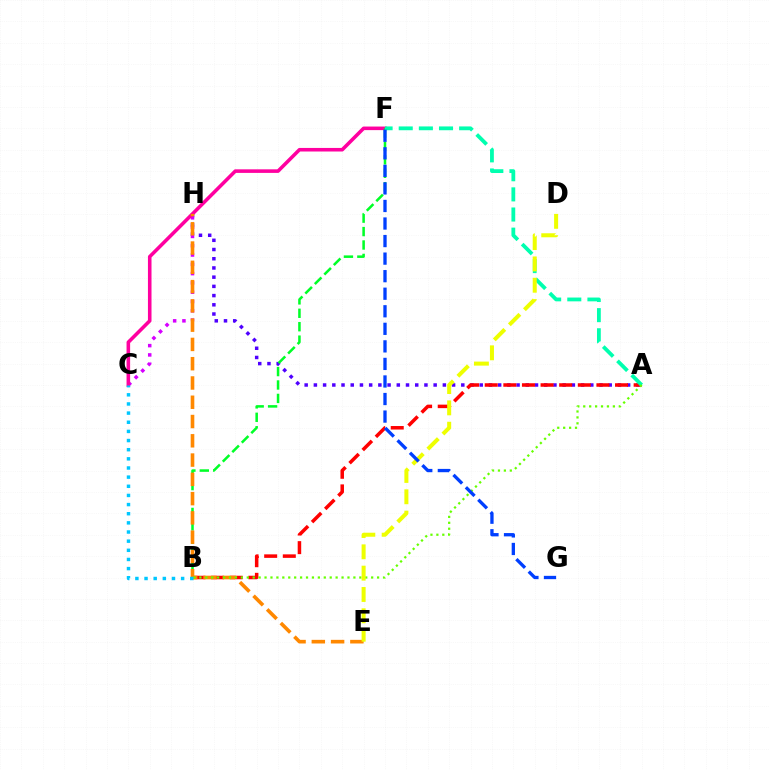{('A', 'H'): [{'color': '#4f00ff', 'line_style': 'dotted', 'thickness': 2.5}], ('A', 'B'): [{'color': '#ff0000', 'line_style': 'dashed', 'thickness': 2.53}, {'color': '#66ff00', 'line_style': 'dotted', 'thickness': 1.61}], ('C', 'H'): [{'color': '#d600ff', 'line_style': 'dotted', 'thickness': 2.53}], ('C', 'F'): [{'color': '#ff00a0', 'line_style': 'solid', 'thickness': 2.57}], ('B', 'F'): [{'color': '#00ff27', 'line_style': 'dashed', 'thickness': 1.82}], ('E', 'H'): [{'color': '#ff8800', 'line_style': 'dashed', 'thickness': 2.62}], ('A', 'F'): [{'color': '#00ffaf', 'line_style': 'dashed', 'thickness': 2.74}], ('D', 'E'): [{'color': '#eeff00', 'line_style': 'dashed', 'thickness': 2.9}], ('B', 'C'): [{'color': '#00c7ff', 'line_style': 'dotted', 'thickness': 2.49}], ('F', 'G'): [{'color': '#003fff', 'line_style': 'dashed', 'thickness': 2.38}]}